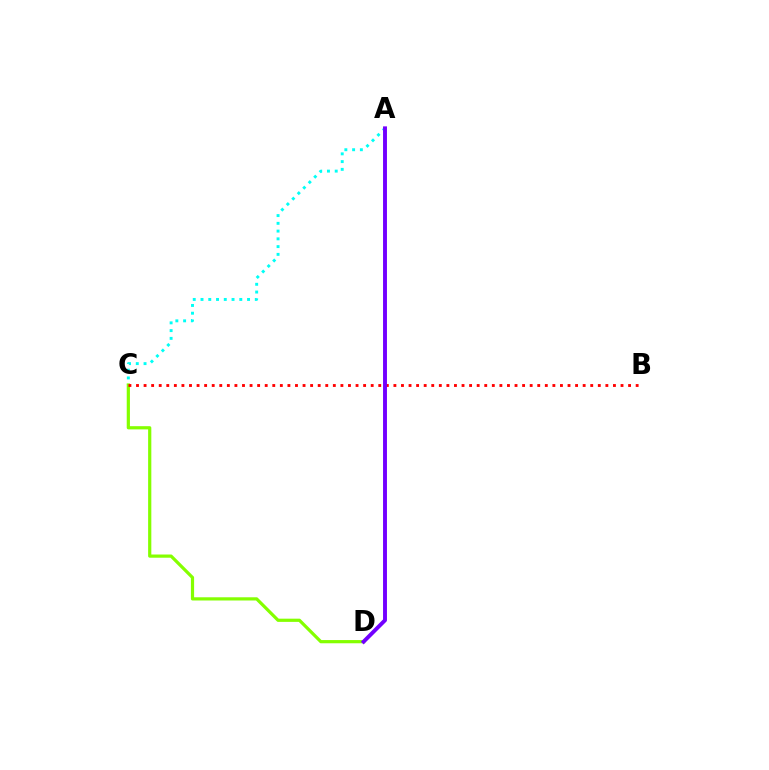{('A', 'C'): [{'color': '#00fff6', 'line_style': 'dotted', 'thickness': 2.11}], ('C', 'D'): [{'color': '#84ff00', 'line_style': 'solid', 'thickness': 2.31}], ('B', 'C'): [{'color': '#ff0000', 'line_style': 'dotted', 'thickness': 2.06}], ('A', 'D'): [{'color': '#7200ff', 'line_style': 'solid', 'thickness': 2.82}]}